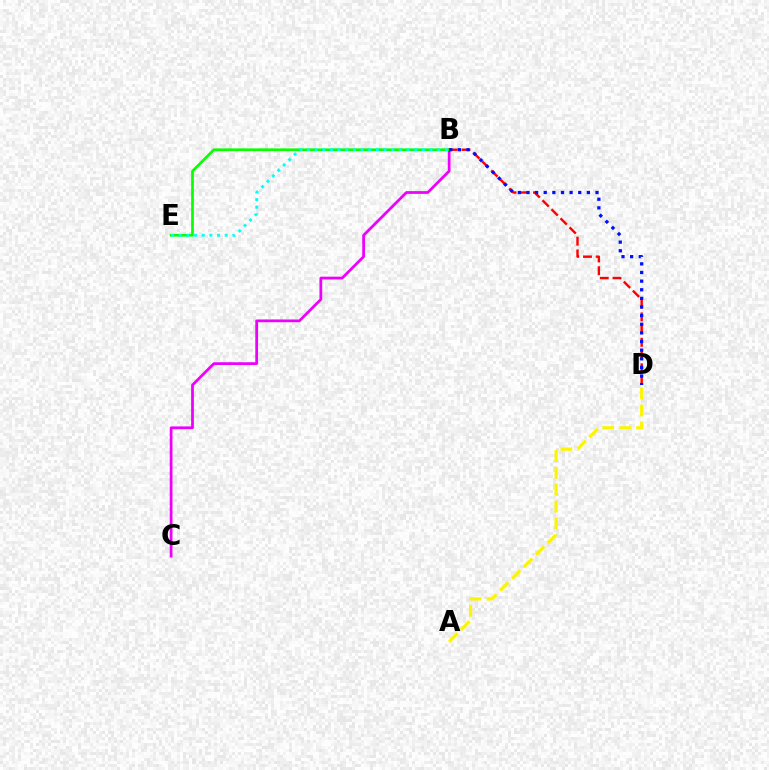{('B', 'D'): [{'color': '#ff0000', 'line_style': 'dashed', 'thickness': 1.73}, {'color': '#0010ff', 'line_style': 'dotted', 'thickness': 2.34}], ('B', 'C'): [{'color': '#ee00ff', 'line_style': 'solid', 'thickness': 1.98}], ('B', 'E'): [{'color': '#08ff00', 'line_style': 'solid', 'thickness': 1.94}, {'color': '#00fff6', 'line_style': 'dotted', 'thickness': 2.08}], ('A', 'D'): [{'color': '#fcf500', 'line_style': 'dashed', 'thickness': 2.3}]}